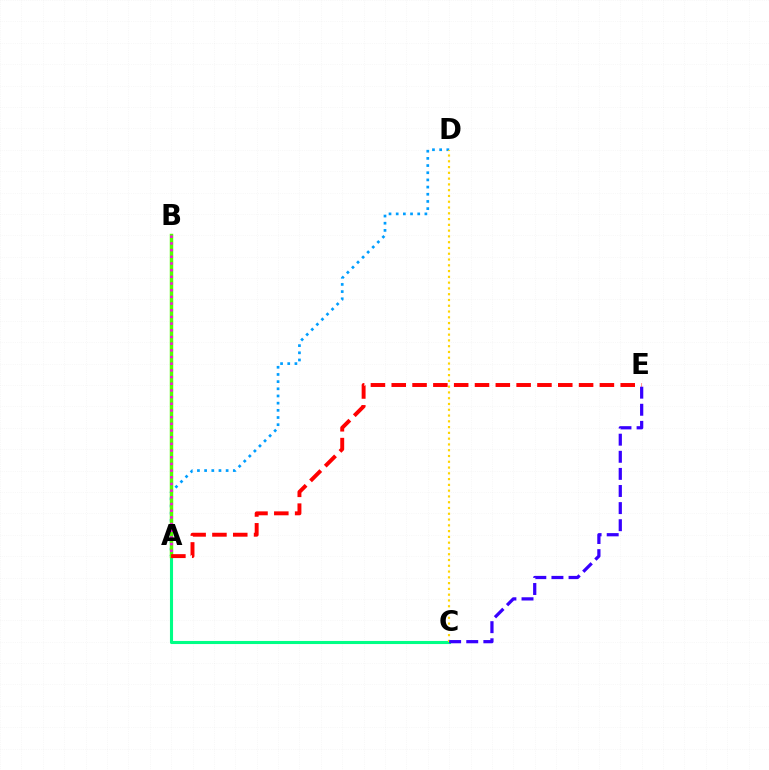{('A', 'D'): [{'color': '#009eff', 'line_style': 'dotted', 'thickness': 1.95}], ('A', 'C'): [{'color': '#00ff86', 'line_style': 'solid', 'thickness': 2.22}], ('A', 'B'): [{'color': '#4fff00', 'line_style': 'solid', 'thickness': 2.49}, {'color': '#ff00ed', 'line_style': 'dotted', 'thickness': 1.82}], ('C', 'D'): [{'color': '#ffd500', 'line_style': 'dotted', 'thickness': 1.57}], ('C', 'E'): [{'color': '#3700ff', 'line_style': 'dashed', 'thickness': 2.32}], ('A', 'E'): [{'color': '#ff0000', 'line_style': 'dashed', 'thickness': 2.83}]}